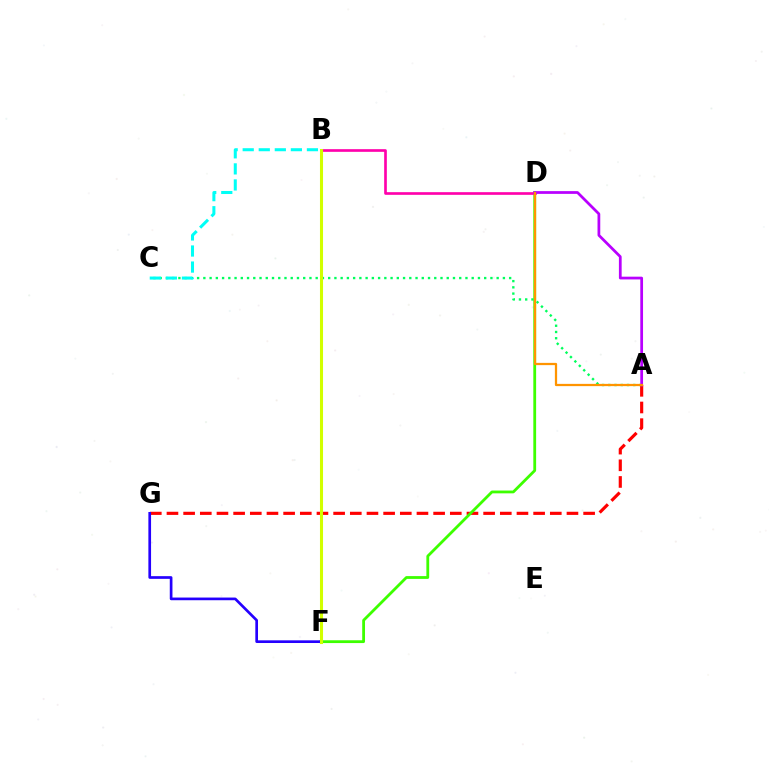{('A', 'G'): [{'color': '#ff0000', 'line_style': 'dashed', 'thickness': 2.26}], ('D', 'F'): [{'color': '#3dff00', 'line_style': 'solid', 'thickness': 2.02}], ('A', 'C'): [{'color': '#00ff5c', 'line_style': 'dotted', 'thickness': 1.7}], ('B', 'F'): [{'color': '#0074ff', 'line_style': 'dotted', 'thickness': 2.12}, {'color': '#d1ff00', 'line_style': 'solid', 'thickness': 2.21}], ('B', 'C'): [{'color': '#00fff6', 'line_style': 'dashed', 'thickness': 2.18}], ('F', 'G'): [{'color': '#2500ff', 'line_style': 'solid', 'thickness': 1.93}], ('B', 'D'): [{'color': '#ff00ac', 'line_style': 'solid', 'thickness': 1.92}], ('A', 'D'): [{'color': '#b900ff', 'line_style': 'solid', 'thickness': 1.98}, {'color': '#ff9400', 'line_style': 'solid', 'thickness': 1.62}]}